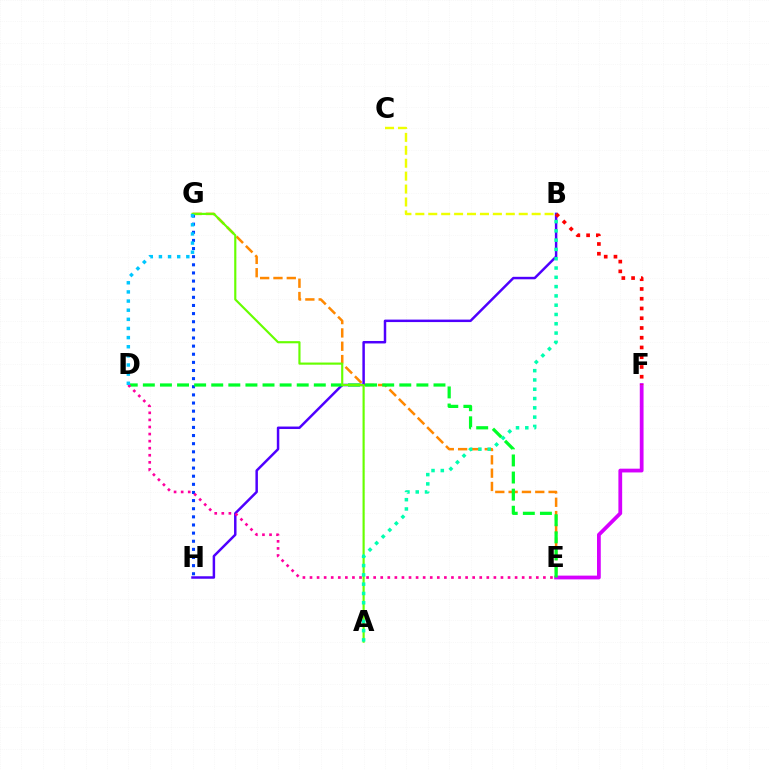{('G', 'H'): [{'color': '#003fff', 'line_style': 'dotted', 'thickness': 2.21}], ('E', 'G'): [{'color': '#ff8800', 'line_style': 'dashed', 'thickness': 1.81}], ('B', 'H'): [{'color': '#4f00ff', 'line_style': 'solid', 'thickness': 1.79}], ('E', 'F'): [{'color': '#d600ff', 'line_style': 'solid', 'thickness': 2.71}], ('B', 'C'): [{'color': '#eeff00', 'line_style': 'dashed', 'thickness': 1.76}], ('D', 'E'): [{'color': '#00ff27', 'line_style': 'dashed', 'thickness': 2.32}, {'color': '#ff00a0', 'line_style': 'dotted', 'thickness': 1.92}], ('B', 'F'): [{'color': '#ff0000', 'line_style': 'dotted', 'thickness': 2.65}], ('A', 'G'): [{'color': '#66ff00', 'line_style': 'solid', 'thickness': 1.55}], ('A', 'B'): [{'color': '#00ffaf', 'line_style': 'dotted', 'thickness': 2.52}], ('D', 'G'): [{'color': '#00c7ff', 'line_style': 'dotted', 'thickness': 2.48}]}